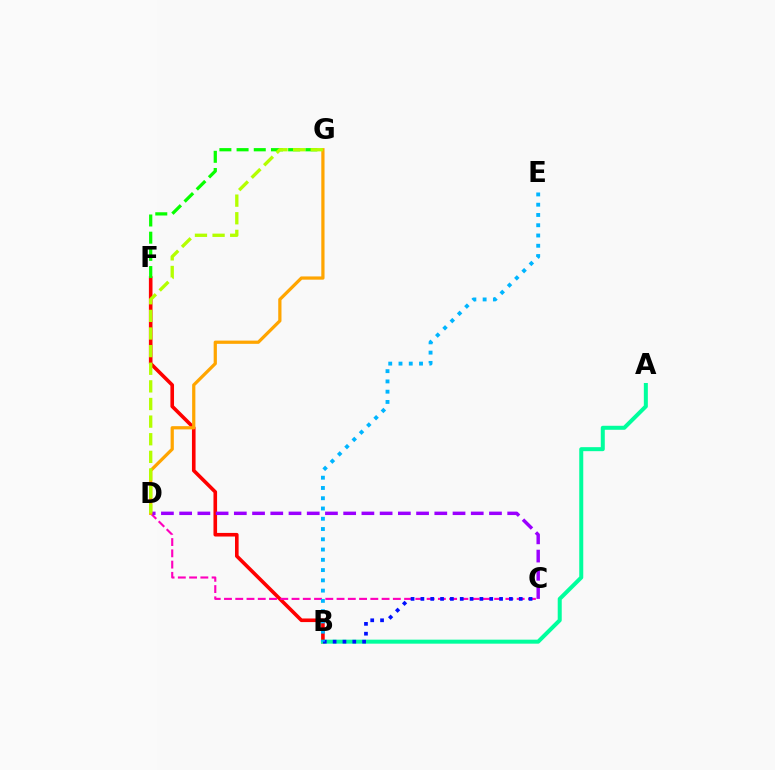{('B', 'F'): [{'color': '#ff0000', 'line_style': 'solid', 'thickness': 2.6}], ('C', 'D'): [{'color': '#ff00bd', 'line_style': 'dashed', 'thickness': 1.53}, {'color': '#9b00ff', 'line_style': 'dashed', 'thickness': 2.48}], ('F', 'G'): [{'color': '#08ff00', 'line_style': 'dashed', 'thickness': 2.34}], ('A', 'B'): [{'color': '#00ff9d', 'line_style': 'solid', 'thickness': 2.89}], ('B', 'C'): [{'color': '#0010ff', 'line_style': 'dotted', 'thickness': 2.67}], ('B', 'E'): [{'color': '#00b5ff', 'line_style': 'dotted', 'thickness': 2.79}], ('D', 'G'): [{'color': '#ffa500', 'line_style': 'solid', 'thickness': 2.33}, {'color': '#b3ff00', 'line_style': 'dashed', 'thickness': 2.39}]}